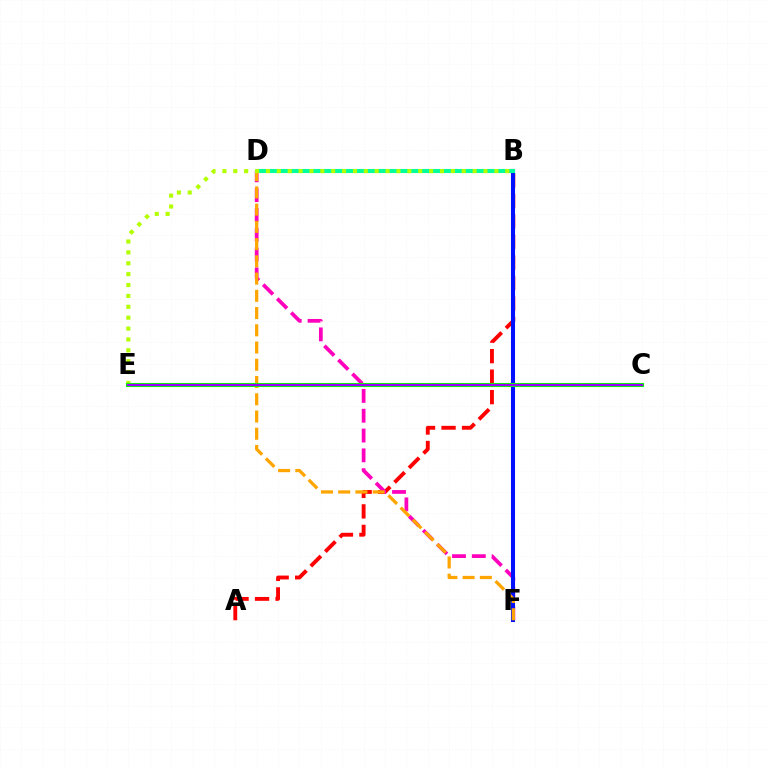{('A', 'B'): [{'color': '#ff0000', 'line_style': 'dashed', 'thickness': 2.78}], ('D', 'F'): [{'color': '#ff00bd', 'line_style': 'dashed', 'thickness': 2.69}, {'color': '#ffa500', 'line_style': 'dashed', 'thickness': 2.34}], ('B', 'F'): [{'color': '#0010ff', 'line_style': 'solid', 'thickness': 2.93}], ('B', 'D'): [{'color': '#00ff9d', 'line_style': 'solid', 'thickness': 2.92}], ('C', 'E'): [{'color': '#00b5ff', 'line_style': 'solid', 'thickness': 2.59}, {'color': '#08ff00', 'line_style': 'solid', 'thickness': 2.96}, {'color': '#9b00ff', 'line_style': 'solid', 'thickness': 1.57}], ('B', 'E'): [{'color': '#b3ff00', 'line_style': 'dotted', 'thickness': 2.96}]}